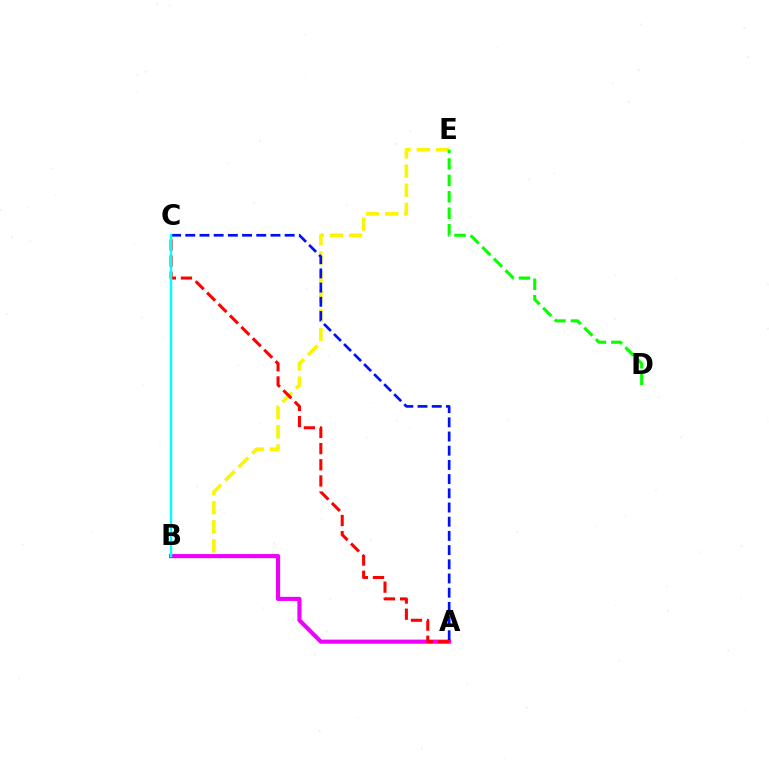{('B', 'E'): [{'color': '#fcf500', 'line_style': 'dashed', 'thickness': 2.6}], ('D', 'E'): [{'color': '#08ff00', 'line_style': 'dashed', 'thickness': 2.23}], ('A', 'B'): [{'color': '#ee00ff', 'line_style': 'solid', 'thickness': 2.97}], ('A', 'C'): [{'color': '#0010ff', 'line_style': 'dashed', 'thickness': 1.93}, {'color': '#ff0000', 'line_style': 'dashed', 'thickness': 2.19}], ('B', 'C'): [{'color': '#00fff6', 'line_style': 'solid', 'thickness': 1.78}]}